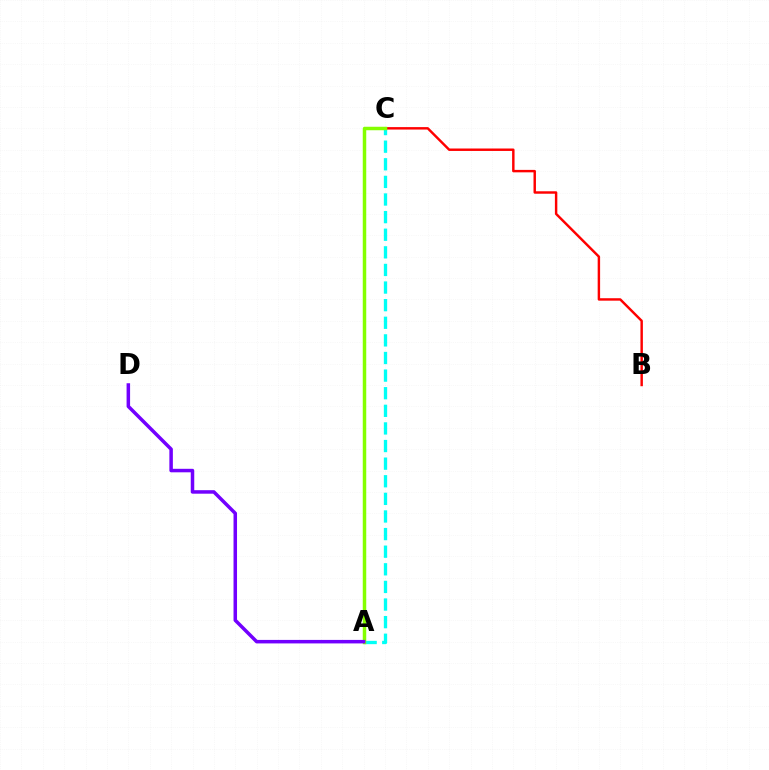{('A', 'C'): [{'color': '#00fff6', 'line_style': 'dashed', 'thickness': 2.39}, {'color': '#84ff00', 'line_style': 'solid', 'thickness': 2.51}], ('B', 'C'): [{'color': '#ff0000', 'line_style': 'solid', 'thickness': 1.76}], ('A', 'D'): [{'color': '#7200ff', 'line_style': 'solid', 'thickness': 2.52}]}